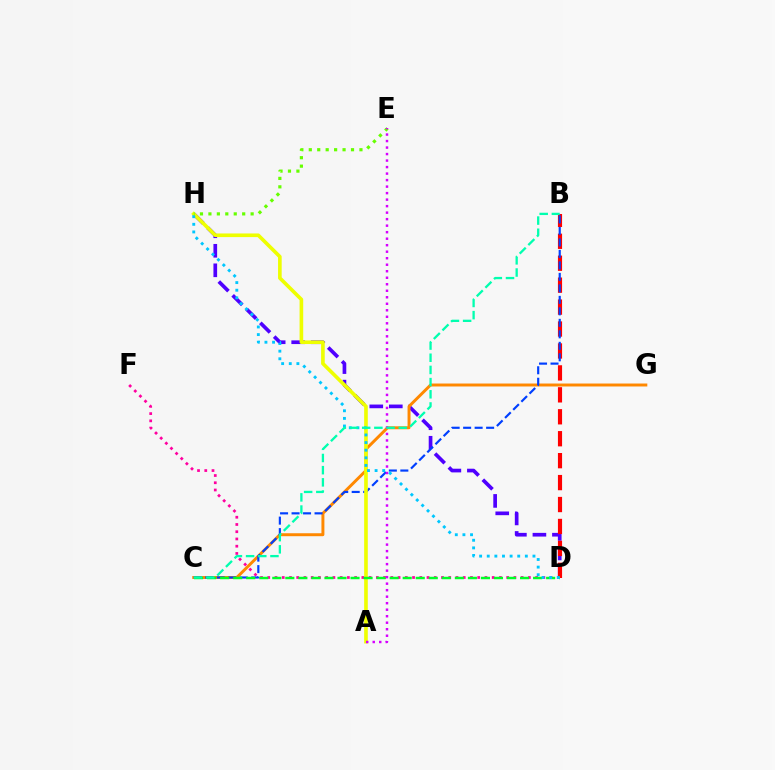{('D', 'F'): [{'color': '#ff00a0', 'line_style': 'dotted', 'thickness': 1.97}], ('D', 'H'): [{'color': '#4f00ff', 'line_style': 'dashed', 'thickness': 2.65}, {'color': '#00c7ff', 'line_style': 'dotted', 'thickness': 2.07}], ('C', 'G'): [{'color': '#ff8800', 'line_style': 'solid', 'thickness': 2.13}], ('B', 'D'): [{'color': '#ff0000', 'line_style': 'dashed', 'thickness': 2.98}], ('B', 'C'): [{'color': '#003fff', 'line_style': 'dashed', 'thickness': 1.56}, {'color': '#00ffaf', 'line_style': 'dashed', 'thickness': 1.66}], ('A', 'H'): [{'color': '#eeff00', 'line_style': 'solid', 'thickness': 2.62}], ('C', 'D'): [{'color': '#00ff27', 'line_style': 'dashed', 'thickness': 1.77}], ('E', 'H'): [{'color': '#66ff00', 'line_style': 'dotted', 'thickness': 2.29}], ('A', 'E'): [{'color': '#d600ff', 'line_style': 'dotted', 'thickness': 1.77}]}